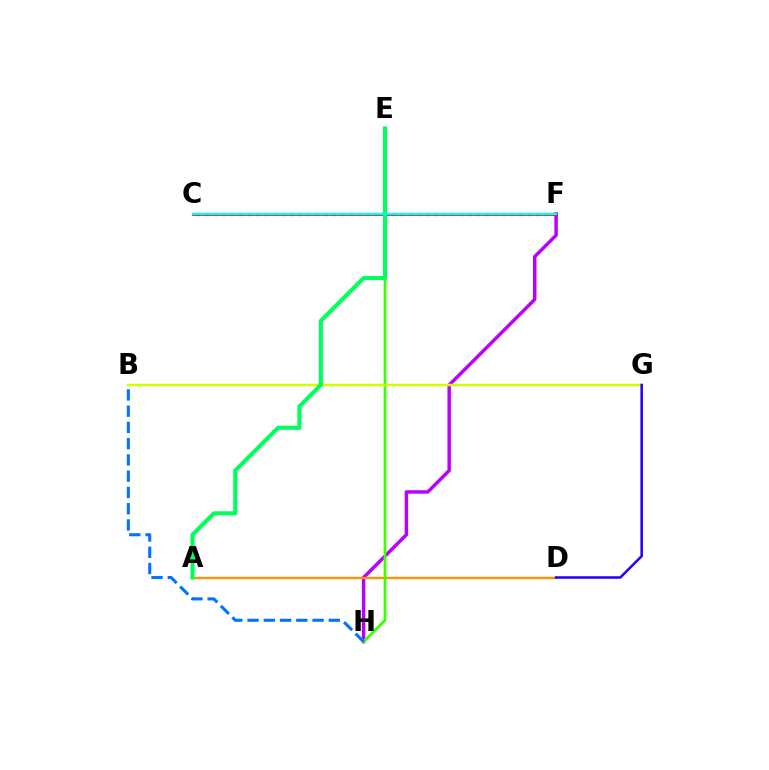{('C', 'F'): [{'color': '#ff00ac', 'line_style': 'dotted', 'thickness': 2.31}, {'color': '#ff0000', 'line_style': 'solid', 'thickness': 2.04}, {'color': '#00fff6', 'line_style': 'solid', 'thickness': 1.79}], ('F', 'H'): [{'color': '#b900ff', 'line_style': 'solid', 'thickness': 2.48}], ('A', 'D'): [{'color': '#ff9400', 'line_style': 'solid', 'thickness': 1.71}], ('E', 'H'): [{'color': '#3dff00', 'line_style': 'solid', 'thickness': 2.0}], ('B', 'G'): [{'color': '#d1ff00', 'line_style': 'solid', 'thickness': 1.8}], ('B', 'H'): [{'color': '#0074ff', 'line_style': 'dashed', 'thickness': 2.21}], ('A', 'E'): [{'color': '#00ff5c', 'line_style': 'solid', 'thickness': 2.93}], ('D', 'G'): [{'color': '#2500ff', 'line_style': 'solid', 'thickness': 1.82}]}